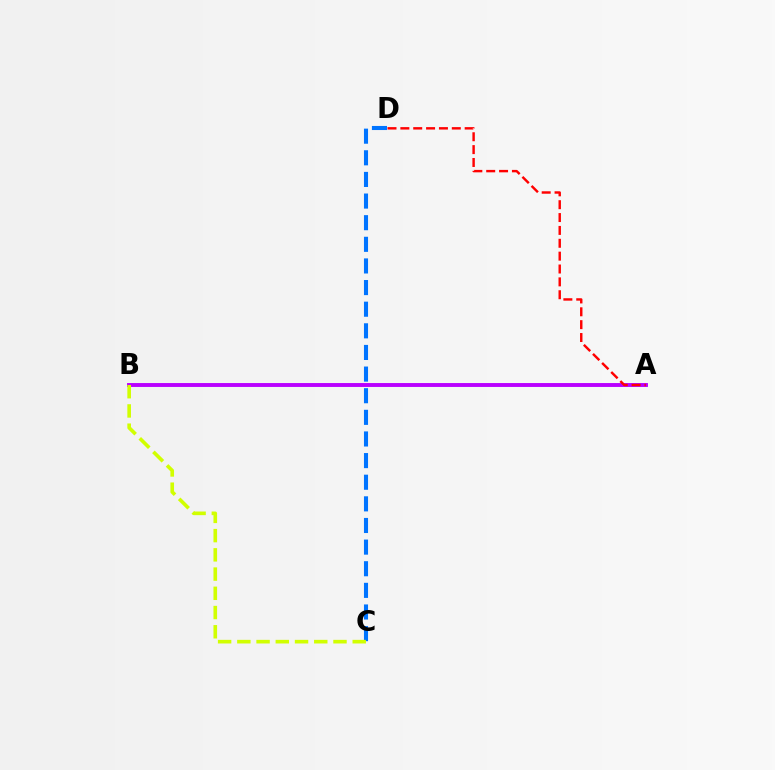{('A', 'B'): [{'color': '#00ff5c', 'line_style': 'dotted', 'thickness': 1.64}, {'color': '#b900ff', 'line_style': 'solid', 'thickness': 2.81}], ('C', 'D'): [{'color': '#0074ff', 'line_style': 'dashed', 'thickness': 2.94}], ('A', 'D'): [{'color': '#ff0000', 'line_style': 'dashed', 'thickness': 1.75}], ('B', 'C'): [{'color': '#d1ff00', 'line_style': 'dashed', 'thickness': 2.61}]}